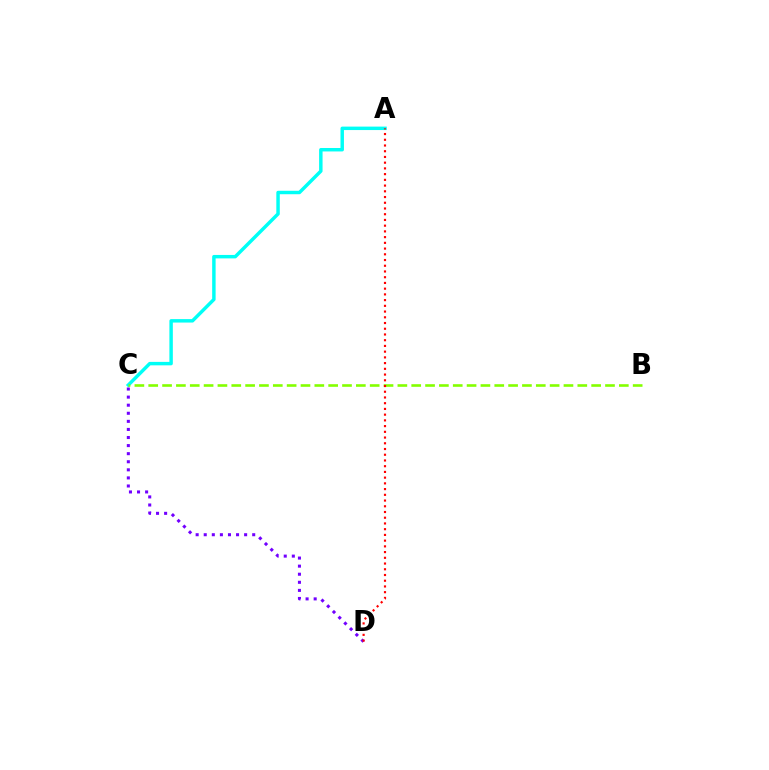{('A', 'C'): [{'color': '#00fff6', 'line_style': 'solid', 'thickness': 2.49}], ('B', 'C'): [{'color': '#84ff00', 'line_style': 'dashed', 'thickness': 1.88}], ('C', 'D'): [{'color': '#7200ff', 'line_style': 'dotted', 'thickness': 2.2}], ('A', 'D'): [{'color': '#ff0000', 'line_style': 'dotted', 'thickness': 1.56}]}